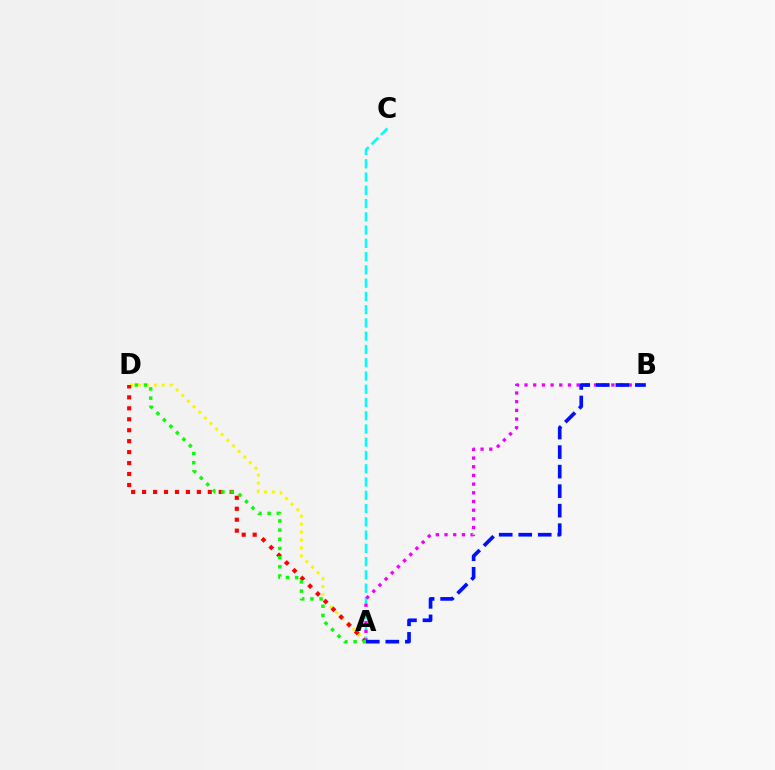{('A', 'D'): [{'color': '#fcf500', 'line_style': 'dotted', 'thickness': 2.16}, {'color': '#ff0000', 'line_style': 'dotted', 'thickness': 2.98}, {'color': '#08ff00', 'line_style': 'dotted', 'thickness': 2.49}], ('A', 'C'): [{'color': '#00fff6', 'line_style': 'dashed', 'thickness': 1.8}], ('A', 'B'): [{'color': '#ee00ff', 'line_style': 'dotted', 'thickness': 2.36}, {'color': '#0010ff', 'line_style': 'dashed', 'thickness': 2.65}]}